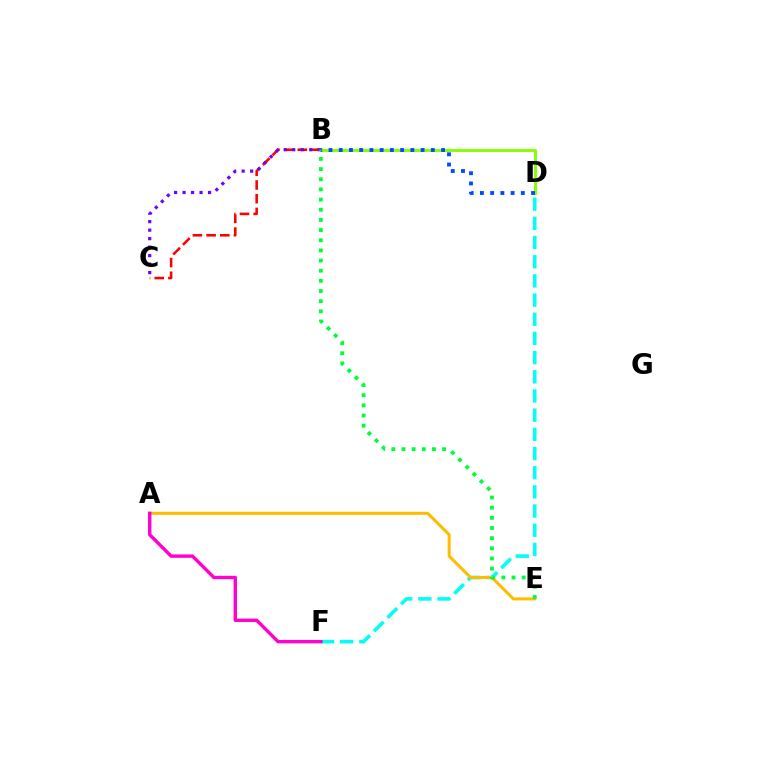{('D', 'F'): [{'color': '#00fff6', 'line_style': 'dashed', 'thickness': 2.61}], ('A', 'E'): [{'color': '#ffbd00', 'line_style': 'solid', 'thickness': 2.19}], ('B', 'C'): [{'color': '#ff0000', 'line_style': 'dashed', 'thickness': 1.86}, {'color': '#7200ff', 'line_style': 'dotted', 'thickness': 2.31}], ('B', 'D'): [{'color': '#84ff00', 'line_style': 'solid', 'thickness': 2.1}, {'color': '#004bff', 'line_style': 'dotted', 'thickness': 2.78}], ('B', 'E'): [{'color': '#00ff39', 'line_style': 'dotted', 'thickness': 2.76}], ('A', 'F'): [{'color': '#ff00cf', 'line_style': 'solid', 'thickness': 2.44}]}